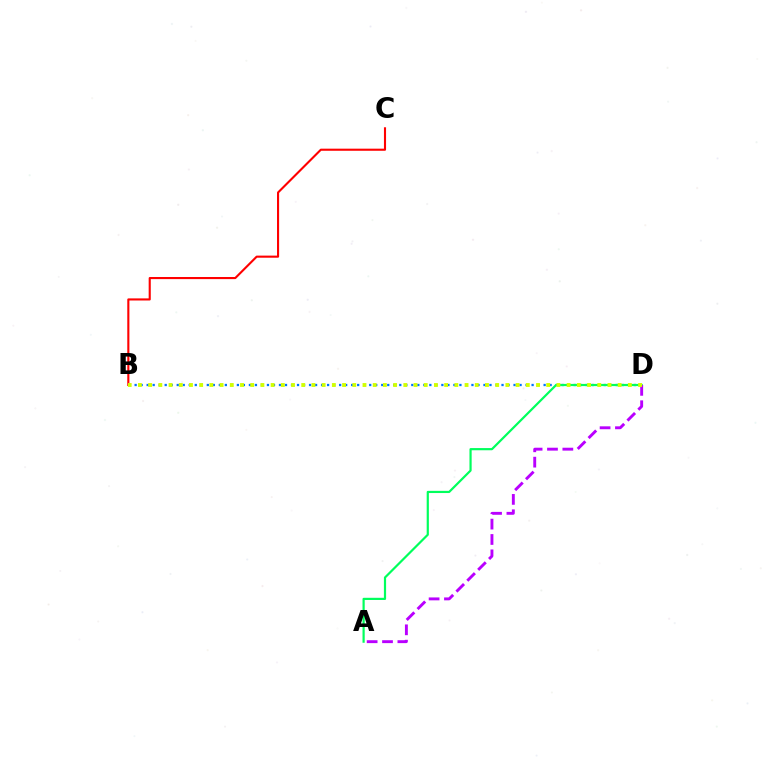{('B', 'D'): [{'color': '#0074ff', 'line_style': 'dotted', 'thickness': 1.63}, {'color': '#d1ff00', 'line_style': 'dotted', 'thickness': 2.77}], ('A', 'D'): [{'color': '#00ff5c', 'line_style': 'solid', 'thickness': 1.58}, {'color': '#b900ff', 'line_style': 'dashed', 'thickness': 2.09}], ('B', 'C'): [{'color': '#ff0000', 'line_style': 'solid', 'thickness': 1.52}]}